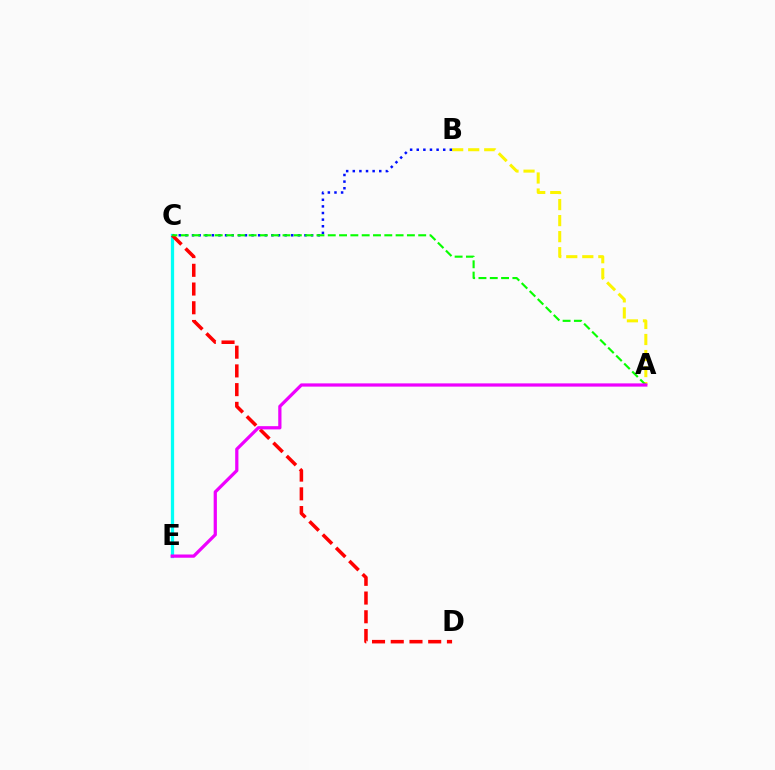{('A', 'B'): [{'color': '#fcf500', 'line_style': 'dashed', 'thickness': 2.18}], ('B', 'C'): [{'color': '#0010ff', 'line_style': 'dotted', 'thickness': 1.8}], ('C', 'E'): [{'color': '#00fff6', 'line_style': 'solid', 'thickness': 2.35}], ('C', 'D'): [{'color': '#ff0000', 'line_style': 'dashed', 'thickness': 2.54}], ('A', 'C'): [{'color': '#08ff00', 'line_style': 'dashed', 'thickness': 1.54}], ('A', 'E'): [{'color': '#ee00ff', 'line_style': 'solid', 'thickness': 2.33}]}